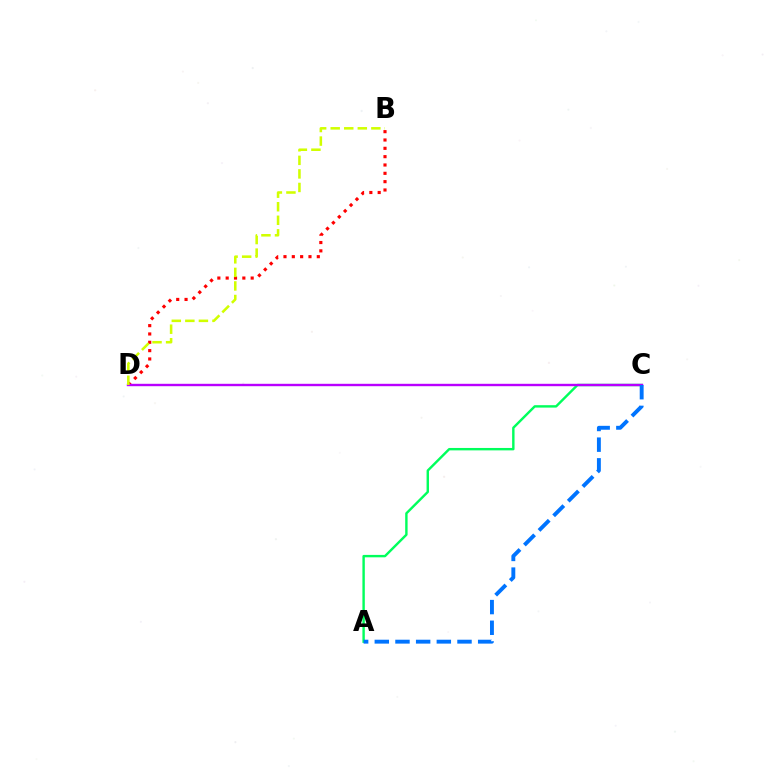{('B', 'D'): [{'color': '#ff0000', 'line_style': 'dotted', 'thickness': 2.26}, {'color': '#d1ff00', 'line_style': 'dashed', 'thickness': 1.84}], ('A', 'C'): [{'color': '#00ff5c', 'line_style': 'solid', 'thickness': 1.74}, {'color': '#0074ff', 'line_style': 'dashed', 'thickness': 2.81}], ('C', 'D'): [{'color': '#b900ff', 'line_style': 'solid', 'thickness': 1.73}]}